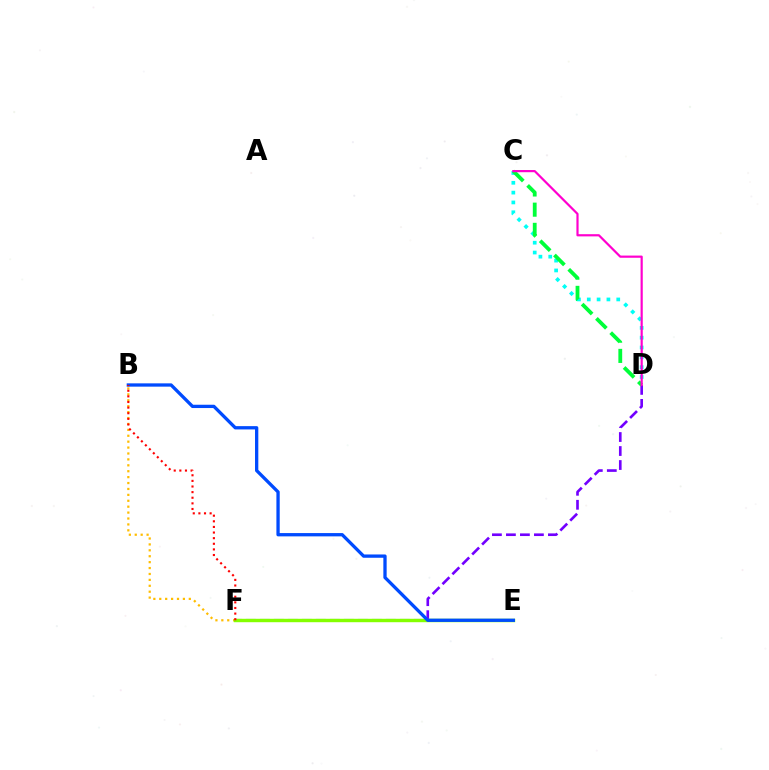{('D', 'F'): [{'color': '#7200ff', 'line_style': 'dashed', 'thickness': 1.9}], ('C', 'D'): [{'color': '#00fff6', 'line_style': 'dotted', 'thickness': 2.67}, {'color': '#00ff39', 'line_style': 'dashed', 'thickness': 2.74}, {'color': '#ff00cf', 'line_style': 'solid', 'thickness': 1.58}], ('B', 'F'): [{'color': '#ffbd00', 'line_style': 'dotted', 'thickness': 1.61}, {'color': '#ff0000', 'line_style': 'dotted', 'thickness': 1.53}], ('E', 'F'): [{'color': '#84ff00', 'line_style': 'solid', 'thickness': 2.46}], ('B', 'E'): [{'color': '#004bff', 'line_style': 'solid', 'thickness': 2.38}]}